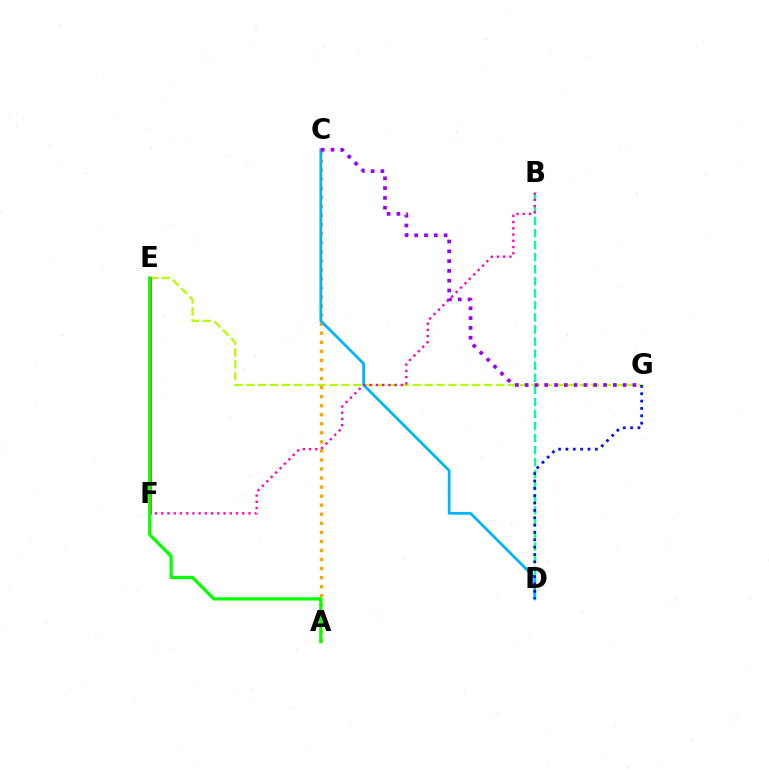{('E', 'G'): [{'color': '#b3ff00', 'line_style': 'dashed', 'thickness': 1.62}], ('E', 'F'): [{'color': '#ff0000', 'line_style': 'solid', 'thickness': 1.82}], ('A', 'C'): [{'color': '#ffa500', 'line_style': 'dotted', 'thickness': 2.46}], ('B', 'D'): [{'color': '#00ff9d', 'line_style': 'dashed', 'thickness': 1.64}], ('C', 'D'): [{'color': '#00b5ff', 'line_style': 'solid', 'thickness': 1.98}], ('B', 'F'): [{'color': '#ff00bd', 'line_style': 'dotted', 'thickness': 1.69}], ('C', 'G'): [{'color': '#9b00ff', 'line_style': 'dotted', 'thickness': 2.66}], ('A', 'E'): [{'color': '#08ff00', 'line_style': 'solid', 'thickness': 2.33}], ('D', 'G'): [{'color': '#0010ff', 'line_style': 'dotted', 'thickness': 2.0}]}